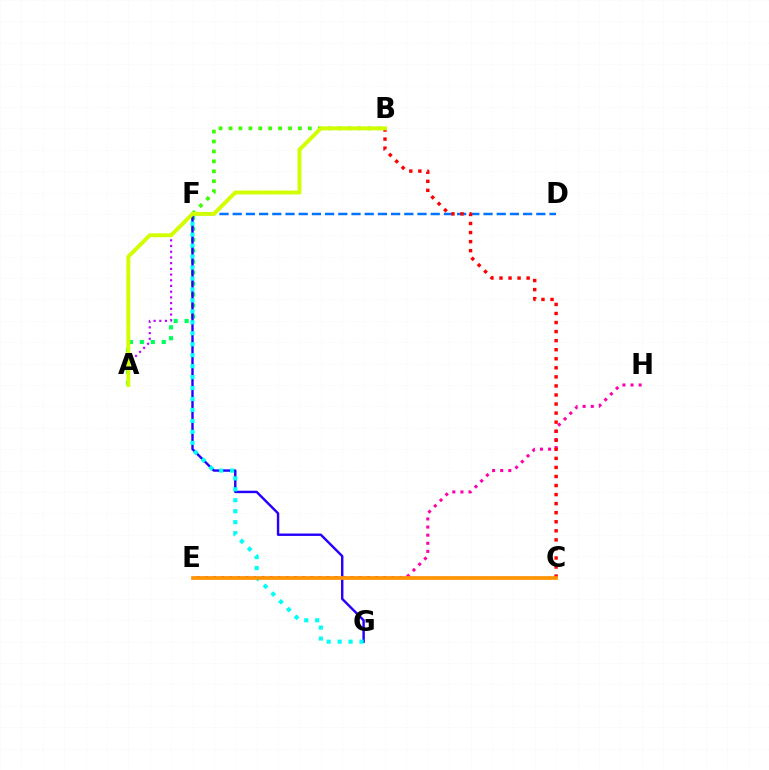{('D', 'F'): [{'color': '#0074ff', 'line_style': 'dashed', 'thickness': 1.79}], ('A', 'F'): [{'color': '#00ff5c', 'line_style': 'dotted', 'thickness': 2.98}, {'color': '#b900ff', 'line_style': 'dotted', 'thickness': 1.55}], ('B', 'F'): [{'color': '#3dff00', 'line_style': 'dotted', 'thickness': 2.7}], ('F', 'G'): [{'color': '#2500ff', 'line_style': 'solid', 'thickness': 1.74}, {'color': '#00fff6', 'line_style': 'dotted', 'thickness': 2.98}], ('E', 'H'): [{'color': '#ff00ac', 'line_style': 'dotted', 'thickness': 2.2}], ('B', 'C'): [{'color': '#ff0000', 'line_style': 'dotted', 'thickness': 2.46}], ('C', 'E'): [{'color': '#ff9400', 'line_style': 'solid', 'thickness': 2.68}], ('A', 'B'): [{'color': '#d1ff00', 'line_style': 'solid', 'thickness': 2.82}]}